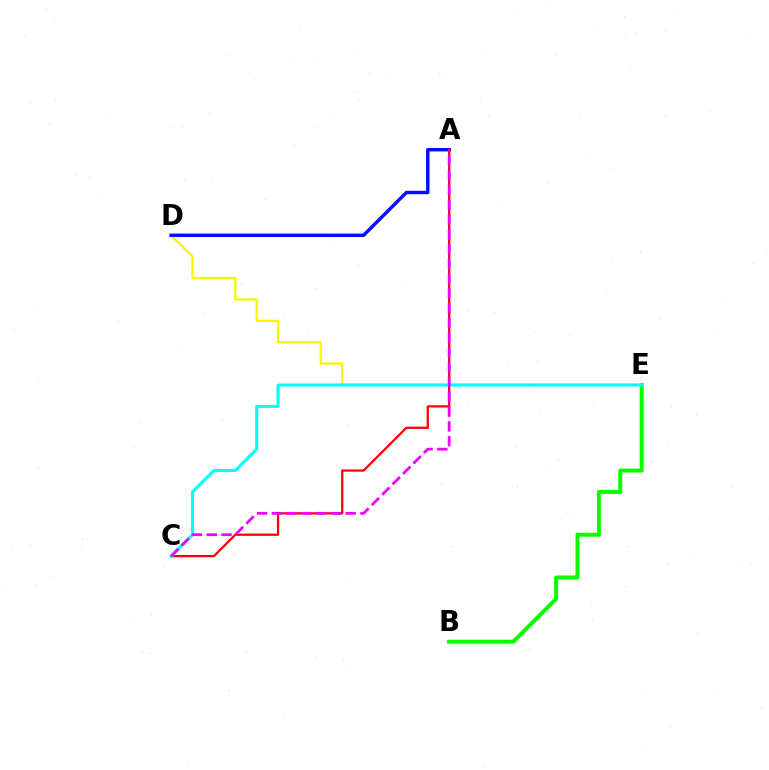{('B', 'E'): [{'color': '#08ff00', 'line_style': 'solid', 'thickness': 2.86}], ('D', 'E'): [{'color': '#fcf500', 'line_style': 'solid', 'thickness': 1.65}], ('A', 'D'): [{'color': '#0010ff', 'line_style': 'solid', 'thickness': 2.46}], ('A', 'C'): [{'color': '#ff0000', 'line_style': 'solid', 'thickness': 1.63}, {'color': '#ee00ff', 'line_style': 'dashed', 'thickness': 2.01}], ('C', 'E'): [{'color': '#00fff6', 'line_style': 'solid', 'thickness': 2.2}]}